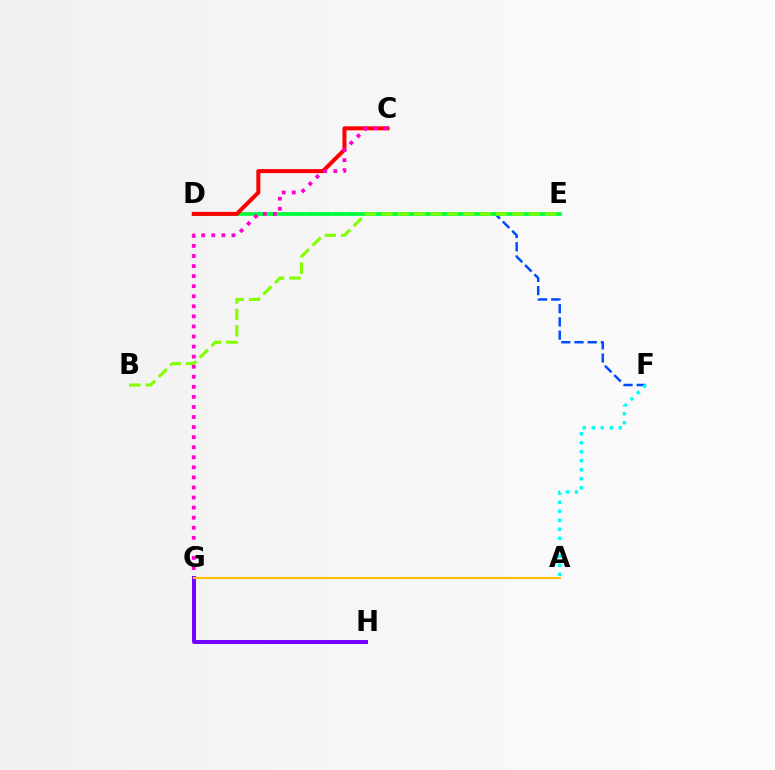{('D', 'F'): [{'color': '#004bff', 'line_style': 'dashed', 'thickness': 1.79}], ('D', 'E'): [{'color': '#00ff39', 'line_style': 'solid', 'thickness': 2.64}], ('C', 'D'): [{'color': '#ff0000', 'line_style': 'solid', 'thickness': 2.89}], ('B', 'E'): [{'color': '#84ff00', 'line_style': 'dashed', 'thickness': 2.23}], ('C', 'G'): [{'color': '#ff00cf', 'line_style': 'dotted', 'thickness': 2.73}], ('A', 'F'): [{'color': '#00fff6', 'line_style': 'dotted', 'thickness': 2.45}], ('G', 'H'): [{'color': '#7200ff', 'line_style': 'solid', 'thickness': 2.85}], ('A', 'G'): [{'color': '#ffbd00', 'line_style': 'solid', 'thickness': 1.53}]}